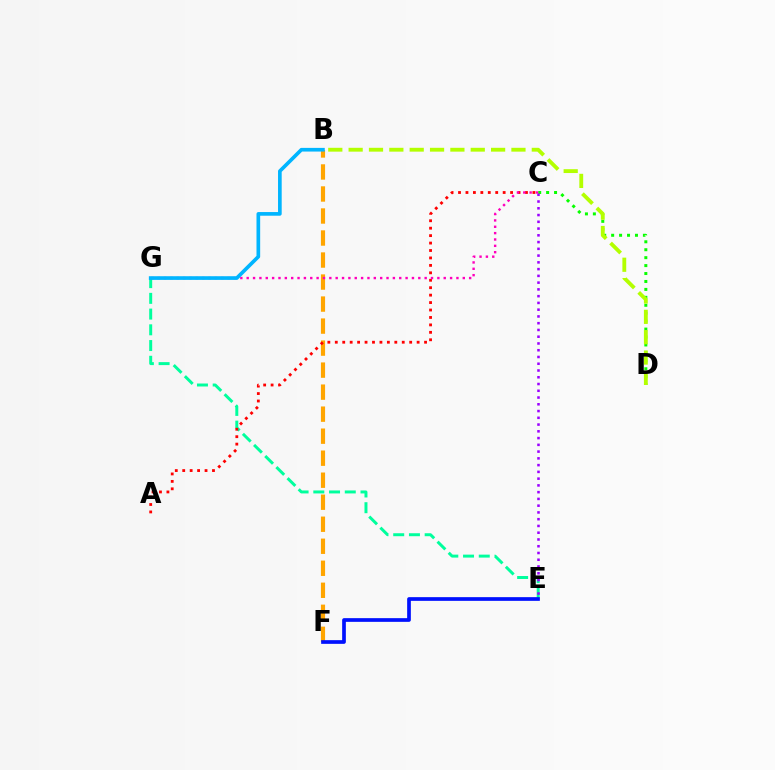{('E', 'G'): [{'color': '#00ff9d', 'line_style': 'dashed', 'thickness': 2.14}], ('B', 'F'): [{'color': '#ffa500', 'line_style': 'dashed', 'thickness': 2.99}], ('C', 'D'): [{'color': '#08ff00', 'line_style': 'dotted', 'thickness': 2.16}], ('C', 'E'): [{'color': '#9b00ff', 'line_style': 'dotted', 'thickness': 1.84}], ('A', 'C'): [{'color': '#ff0000', 'line_style': 'dotted', 'thickness': 2.02}], ('E', 'F'): [{'color': '#0010ff', 'line_style': 'solid', 'thickness': 2.66}], ('C', 'G'): [{'color': '#ff00bd', 'line_style': 'dotted', 'thickness': 1.73}], ('B', 'G'): [{'color': '#00b5ff', 'line_style': 'solid', 'thickness': 2.64}], ('B', 'D'): [{'color': '#b3ff00', 'line_style': 'dashed', 'thickness': 2.76}]}